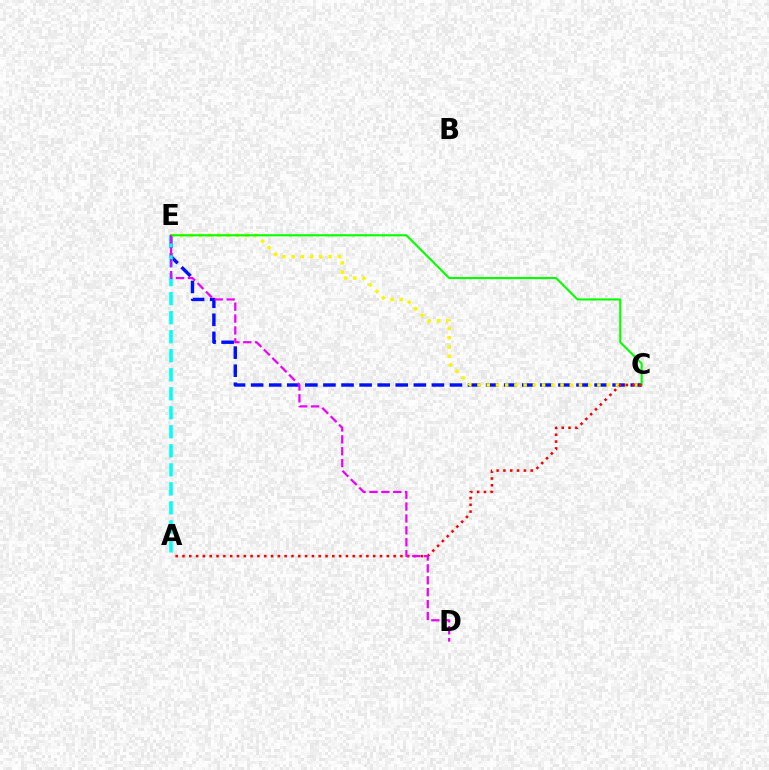{('C', 'E'): [{'color': '#0010ff', 'line_style': 'dashed', 'thickness': 2.46}, {'color': '#fcf500', 'line_style': 'dotted', 'thickness': 2.51}, {'color': '#08ff00', 'line_style': 'solid', 'thickness': 1.53}], ('A', 'E'): [{'color': '#00fff6', 'line_style': 'dashed', 'thickness': 2.58}], ('A', 'C'): [{'color': '#ff0000', 'line_style': 'dotted', 'thickness': 1.85}], ('D', 'E'): [{'color': '#ee00ff', 'line_style': 'dashed', 'thickness': 1.61}]}